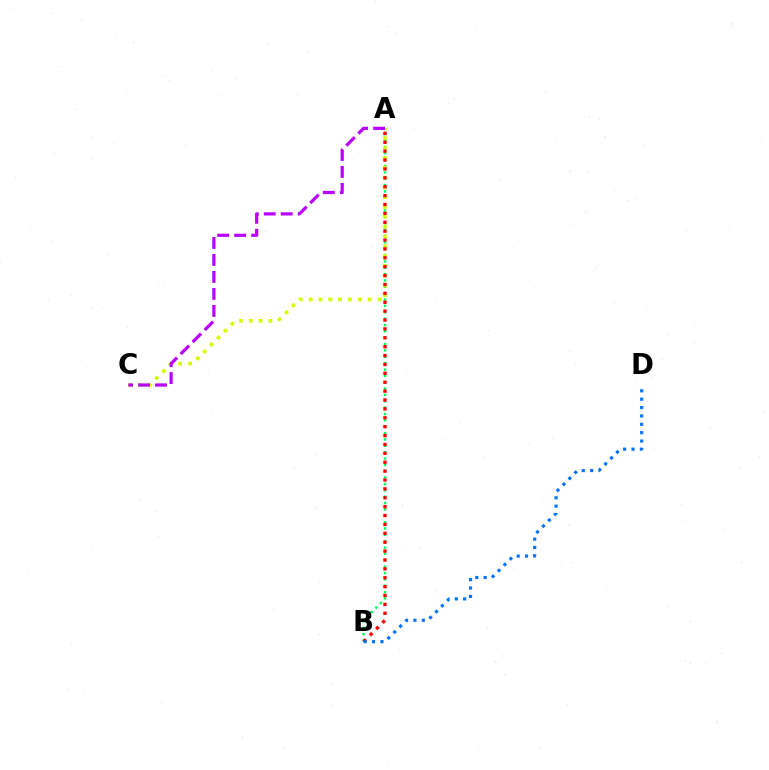{('A', 'B'): [{'color': '#00ff5c', 'line_style': 'dotted', 'thickness': 1.73}, {'color': '#ff0000', 'line_style': 'dotted', 'thickness': 2.41}], ('A', 'C'): [{'color': '#d1ff00', 'line_style': 'dotted', 'thickness': 2.67}, {'color': '#b900ff', 'line_style': 'dashed', 'thickness': 2.31}], ('B', 'D'): [{'color': '#0074ff', 'line_style': 'dotted', 'thickness': 2.27}]}